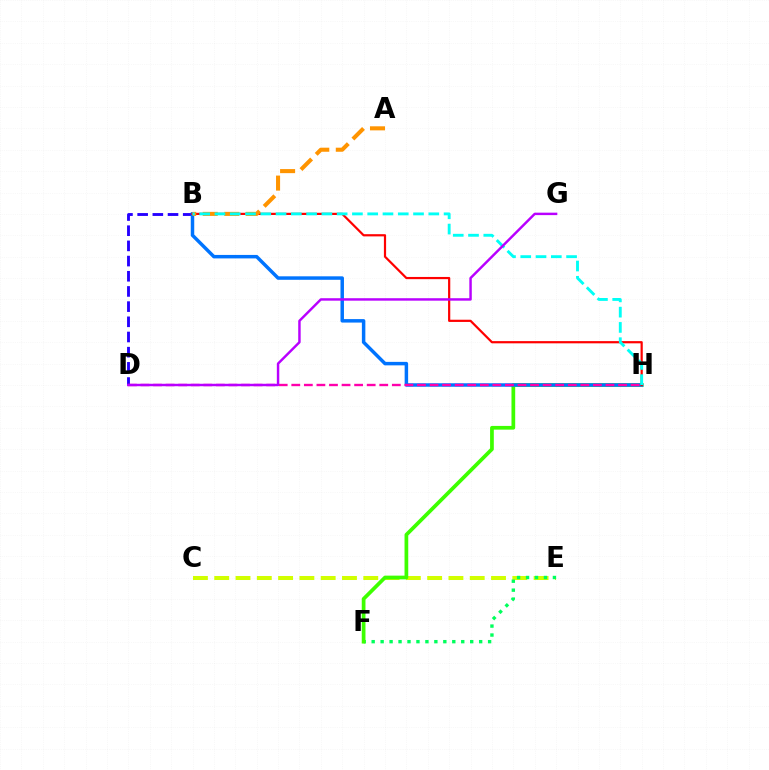{('B', 'D'): [{'color': '#2500ff', 'line_style': 'dashed', 'thickness': 2.06}], ('C', 'E'): [{'color': '#d1ff00', 'line_style': 'dashed', 'thickness': 2.89}], ('E', 'F'): [{'color': '#00ff5c', 'line_style': 'dotted', 'thickness': 2.43}], ('F', 'H'): [{'color': '#3dff00', 'line_style': 'solid', 'thickness': 2.68}], ('B', 'H'): [{'color': '#0074ff', 'line_style': 'solid', 'thickness': 2.5}, {'color': '#ff0000', 'line_style': 'solid', 'thickness': 1.59}, {'color': '#00fff6', 'line_style': 'dashed', 'thickness': 2.08}], ('D', 'H'): [{'color': '#ff00ac', 'line_style': 'dashed', 'thickness': 1.71}], ('A', 'B'): [{'color': '#ff9400', 'line_style': 'dashed', 'thickness': 2.92}], ('D', 'G'): [{'color': '#b900ff', 'line_style': 'solid', 'thickness': 1.76}]}